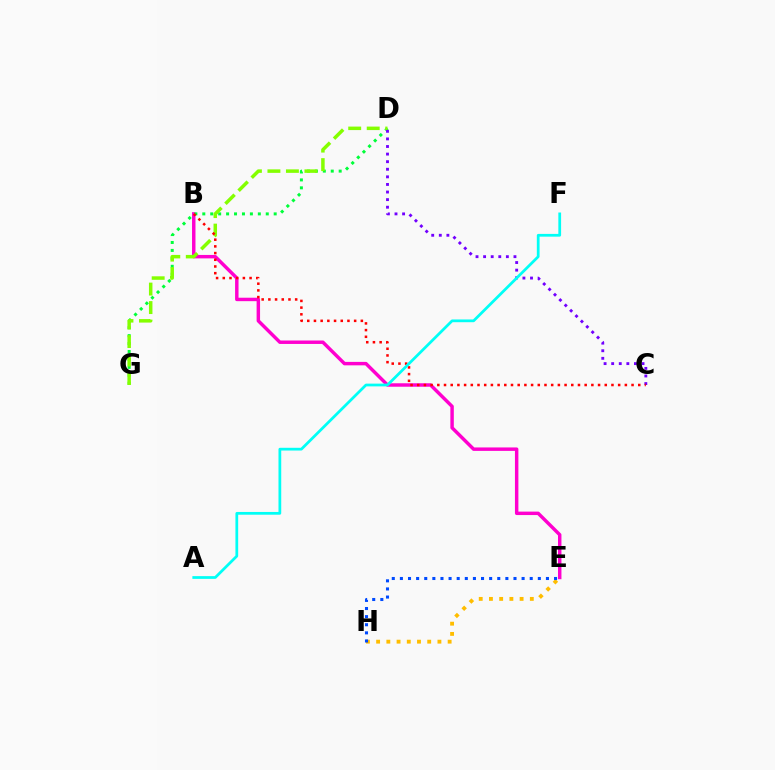{('B', 'E'): [{'color': '#ff00cf', 'line_style': 'solid', 'thickness': 2.48}], ('D', 'G'): [{'color': '#00ff39', 'line_style': 'dotted', 'thickness': 2.16}, {'color': '#84ff00', 'line_style': 'dashed', 'thickness': 2.51}], ('C', 'D'): [{'color': '#7200ff', 'line_style': 'dotted', 'thickness': 2.06}], ('B', 'C'): [{'color': '#ff0000', 'line_style': 'dotted', 'thickness': 1.82}], ('A', 'F'): [{'color': '#00fff6', 'line_style': 'solid', 'thickness': 1.98}], ('E', 'H'): [{'color': '#ffbd00', 'line_style': 'dotted', 'thickness': 2.78}, {'color': '#004bff', 'line_style': 'dotted', 'thickness': 2.2}]}